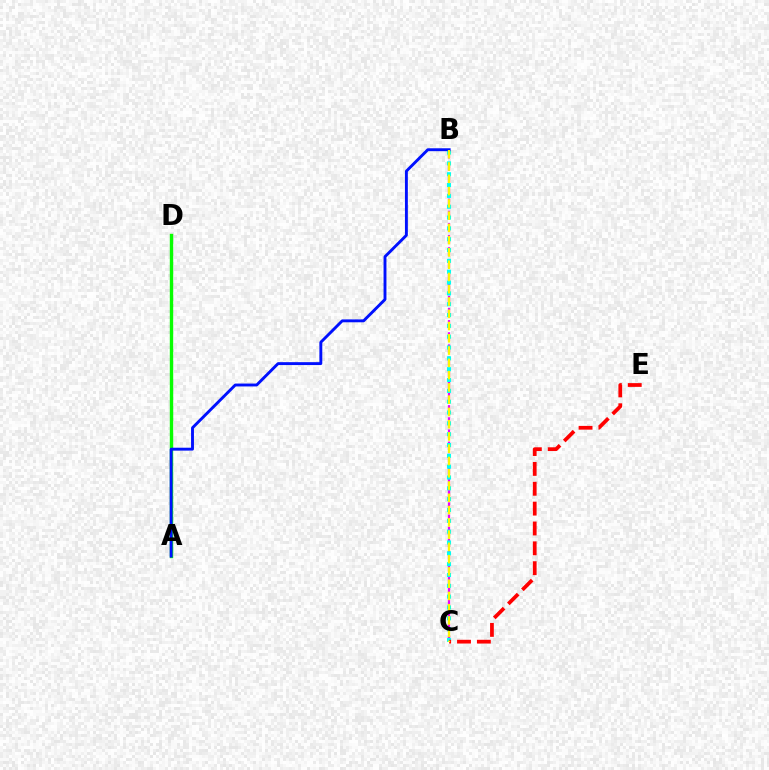{('B', 'C'): [{'color': '#ee00ff', 'line_style': 'dashed', 'thickness': 1.65}, {'color': '#00fff6', 'line_style': 'dotted', 'thickness': 2.94}, {'color': '#fcf500', 'line_style': 'dashed', 'thickness': 1.67}], ('C', 'E'): [{'color': '#ff0000', 'line_style': 'dashed', 'thickness': 2.7}], ('A', 'D'): [{'color': '#08ff00', 'line_style': 'solid', 'thickness': 2.44}], ('A', 'B'): [{'color': '#0010ff', 'line_style': 'solid', 'thickness': 2.08}]}